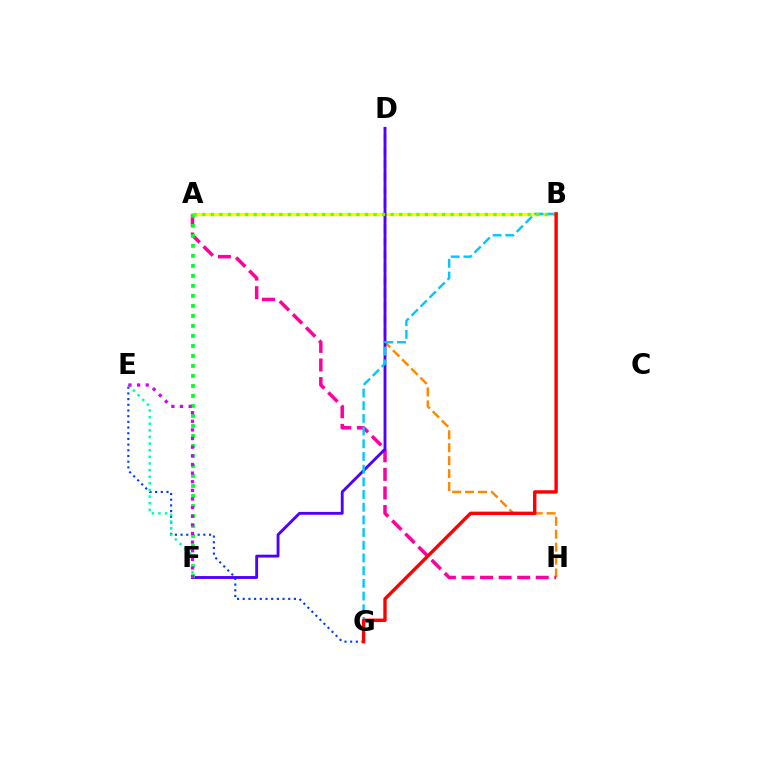{('A', 'B'): [{'color': '#eeff00', 'line_style': 'solid', 'thickness': 2.33}, {'color': '#66ff00', 'line_style': 'dotted', 'thickness': 2.33}], ('D', 'H'): [{'color': '#ff8800', 'line_style': 'dashed', 'thickness': 1.76}], ('A', 'H'): [{'color': '#ff00a0', 'line_style': 'dashed', 'thickness': 2.52}], ('D', 'F'): [{'color': '#4f00ff', 'line_style': 'solid', 'thickness': 2.06}], ('E', 'G'): [{'color': '#003fff', 'line_style': 'dotted', 'thickness': 1.55}], ('A', 'F'): [{'color': '#00ff27', 'line_style': 'dotted', 'thickness': 2.72}], ('E', 'F'): [{'color': '#00ffaf', 'line_style': 'dotted', 'thickness': 1.8}, {'color': '#d600ff', 'line_style': 'dotted', 'thickness': 2.34}], ('B', 'G'): [{'color': '#00c7ff', 'line_style': 'dashed', 'thickness': 1.72}, {'color': '#ff0000', 'line_style': 'solid', 'thickness': 2.45}]}